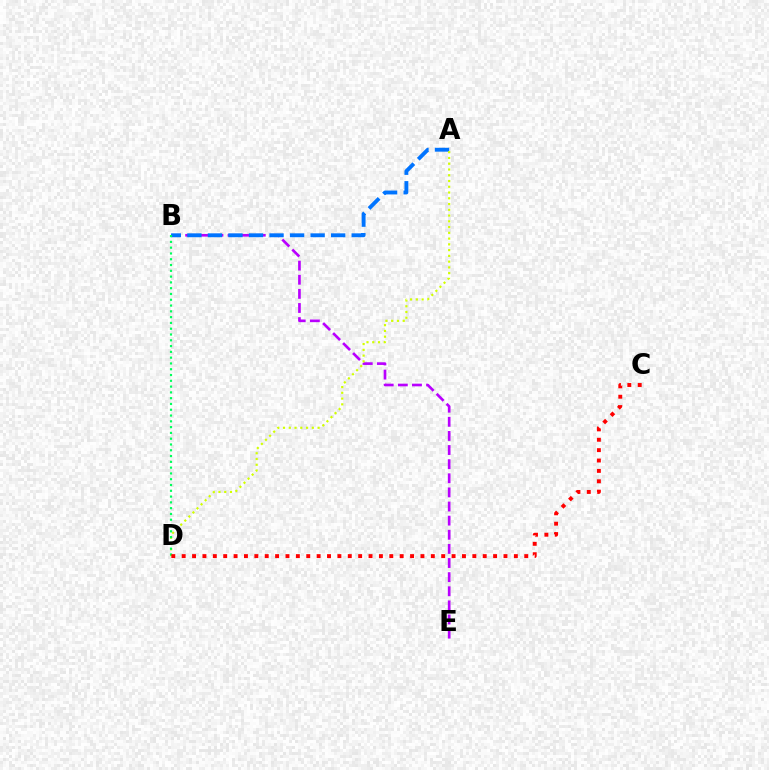{('B', 'E'): [{'color': '#b900ff', 'line_style': 'dashed', 'thickness': 1.92}], ('A', 'B'): [{'color': '#0074ff', 'line_style': 'dashed', 'thickness': 2.79}], ('A', 'D'): [{'color': '#d1ff00', 'line_style': 'dotted', 'thickness': 1.56}], ('B', 'D'): [{'color': '#00ff5c', 'line_style': 'dotted', 'thickness': 1.57}], ('C', 'D'): [{'color': '#ff0000', 'line_style': 'dotted', 'thickness': 2.82}]}